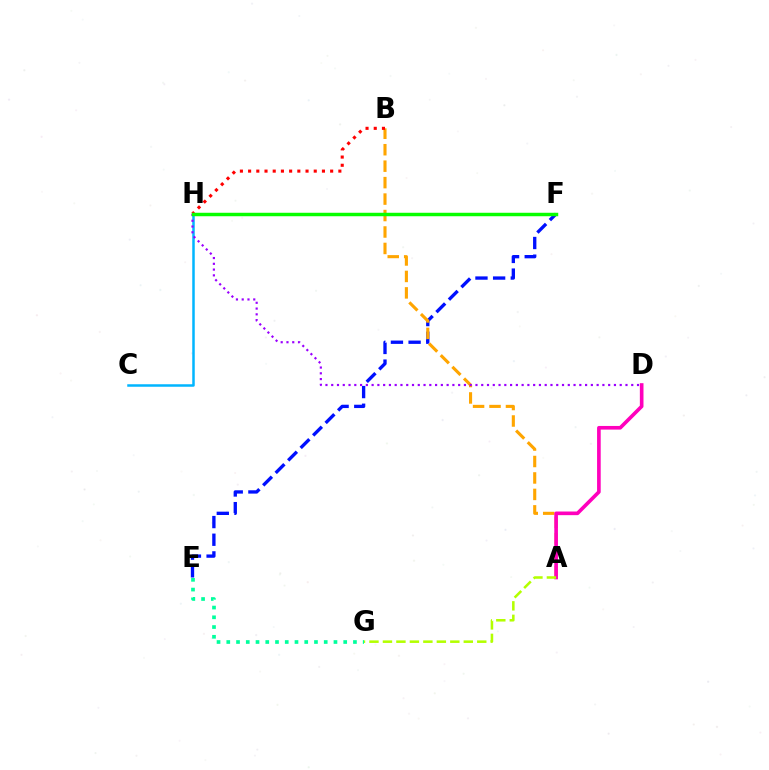{('C', 'H'): [{'color': '#00b5ff', 'line_style': 'solid', 'thickness': 1.8}], ('E', 'F'): [{'color': '#0010ff', 'line_style': 'dashed', 'thickness': 2.4}], ('A', 'B'): [{'color': '#ffa500', 'line_style': 'dashed', 'thickness': 2.24}], ('A', 'D'): [{'color': '#ff00bd', 'line_style': 'solid', 'thickness': 2.62}], ('A', 'G'): [{'color': '#b3ff00', 'line_style': 'dashed', 'thickness': 1.83}], ('E', 'G'): [{'color': '#00ff9d', 'line_style': 'dotted', 'thickness': 2.65}], ('D', 'H'): [{'color': '#9b00ff', 'line_style': 'dotted', 'thickness': 1.57}], ('B', 'H'): [{'color': '#ff0000', 'line_style': 'dotted', 'thickness': 2.23}], ('F', 'H'): [{'color': '#08ff00', 'line_style': 'solid', 'thickness': 2.49}]}